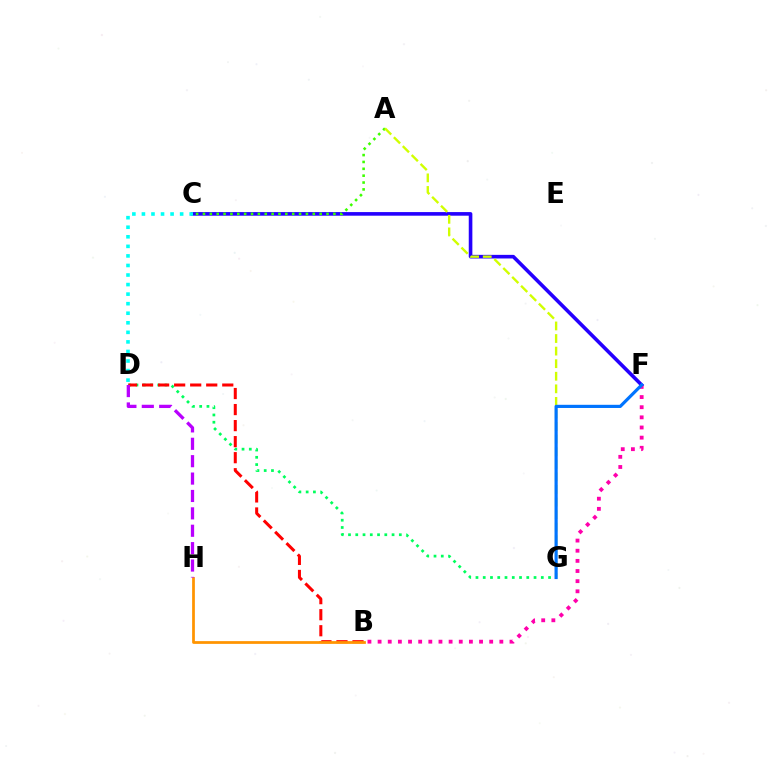{('D', 'G'): [{'color': '#00ff5c', 'line_style': 'dotted', 'thickness': 1.97}], ('C', 'F'): [{'color': '#2500ff', 'line_style': 'solid', 'thickness': 2.6}], ('B', 'D'): [{'color': '#ff0000', 'line_style': 'dashed', 'thickness': 2.18}], ('A', 'C'): [{'color': '#3dff00', 'line_style': 'dotted', 'thickness': 1.86}], ('B', 'H'): [{'color': '#ff9400', 'line_style': 'solid', 'thickness': 1.98}], ('A', 'G'): [{'color': '#d1ff00', 'line_style': 'dashed', 'thickness': 1.71}], ('B', 'F'): [{'color': '#ff00ac', 'line_style': 'dotted', 'thickness': 2.76}], ('D', 'H'): [{'color': '#b900ff', 'line_style': 'dashed', 'thickness': 2.36}], ('C', 'D'): [{'color': '#00fff6', 'line_style': 'dotted', 'thickness': 2.6}], ('F', 'G'): [{'color': '#0074ff', 'line_style': 'solid', 'thickness': 2.28}]}